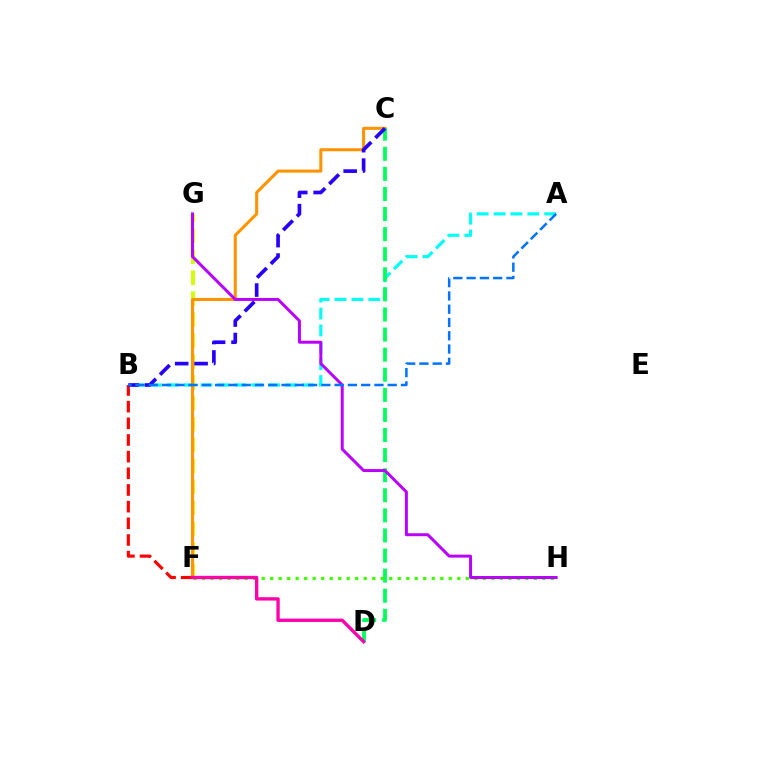{('B', 'F'): [{'color': '#ff0000', 'line_style': 'dashed', 'thickness': 2.26}], ('A', 'B'): [{'color': '#00fff6', 'line_style': 'dashed', 'thickness': 2.29}, {'color': '#0074ff', 'line_style': 'dashed', 'thickness': 1.8}], ('F', 'G'): [{'color': '#d1ff00', 'line_style': 'dashed', 'thickness': 2.84}], ('C', 'F'): [{'color': '#ff9400', 'line_style': 'solid', 'thickness': 2.2}], ('C', 'D'): [{'color': '#00ff5c', 'line_style': 'dashed', 'thickness': 2.73}], ('F', 'H'): [{'color': '#3dff00', 'line_style': 'dotted', 'thickness': 2.31}], ('G', 'H'): [{'color': '#b900ff', 'line_style': 'solid', 'thickness': 2.13}], ('B', 'C'): [{'color': '#2500ff', 'line_style': 'dashed', 'thickness': 2.64}], ('D', 'F'): [{'color': '#ff00ac', 'line_style': 'solid', 'thickness': 2.4}]}